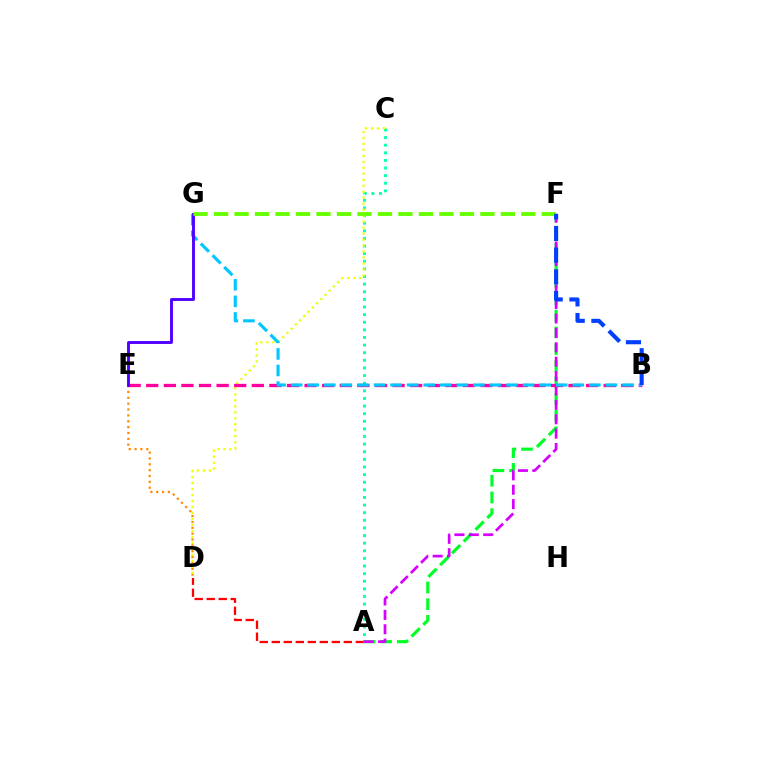{('D', 'E'): [{'color': '#ff8800', 'line_style': 'dotted', 'thickness': 1.59}], ('A', 'F'): [{'color': '#00ff27', 'line_style': 'dashed', 'thickness': 2.26}, {'color': '#d600ff', 'line_style': 'dashed', 'thickness': 1.95}], ('A', 'D'): [{'color': '#ff0000', 'line_style': 'dashed', 'thickness': 1.63}], ('A', 'C'): [{'color': '#00ffaf', 'line_style': 'dotted', 'thickness': 2.07}], ('C', 'D'): [{'color': '#eeff00', 'line_style': 'dotted', 'thickness': 1.62}], ('B', 'E'): [{'color': '#ff00a0', 'line_style': 'dashed', 'thickness': 2.39}], ('B', 'G'): [{'color': '#00c7ff', 'line_style': 'dashed', 'thickness': 2.25}], ('E', 'G'): [{'color': '#4f00ff', 'line_style': 'solid', 'thickness': 2.08}], ('F', 'G'): [{'color': '#66ff00', 'line_style': 'dashed', 'thickness': 2.78}], ('B', 'F'): [{'color': '#003fff', 'line_style': 'dashed', 'thickness': 2.95}]}